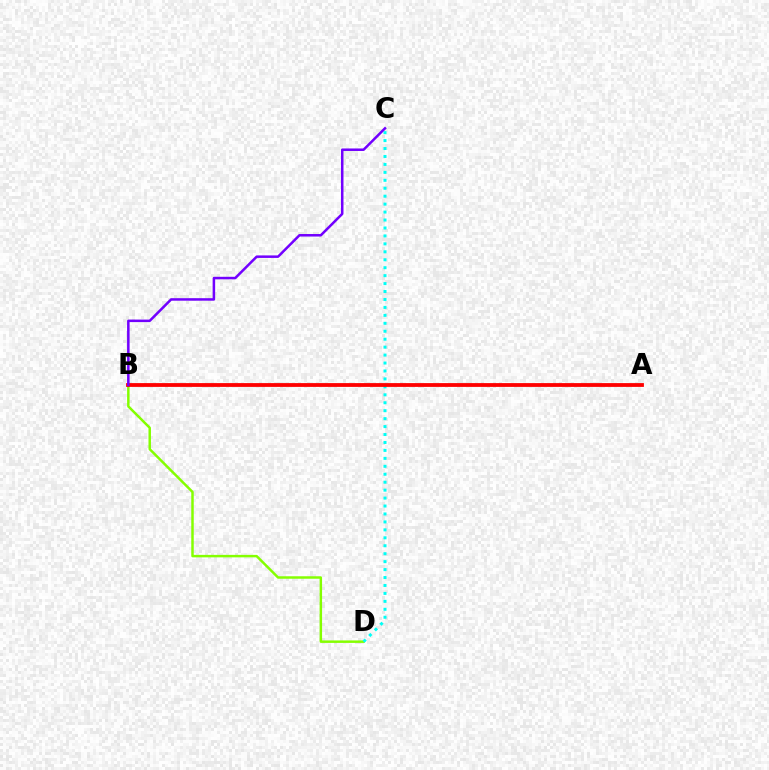{('B', 'D'): [{'color': '#84ff00', 'line_style': 'solid', 'thickness': 1.78}], ('C', 'D'): [{'color': '#00fff6', 'line_style': 'dotted', 'thickness': 2.16}], ('A', 'B'): [{'color': '#ff0000', 'line_style': 'solid', 'thickness': 2.73}], ('B', 'C'): [{'color': '#7200ff', 'line_style': 'solid', 'thickness': 1.81}]}